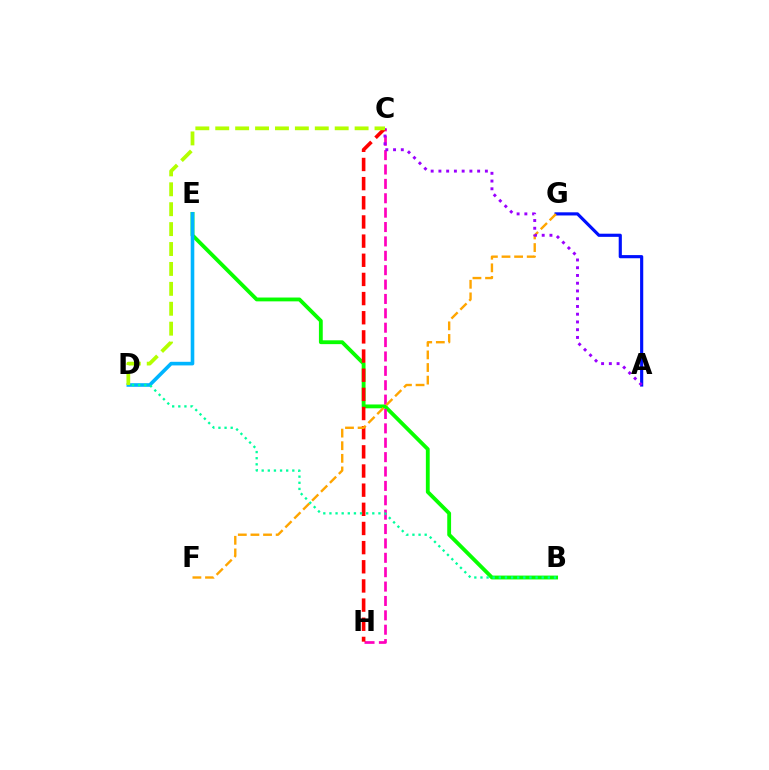{('B', 'E'): [{'color': '#08ff00', 'line_style': 'solid', 'thickness': 2.76}], ('C', 'H'): [{'color': '#ff00bd', 'line_style': 'dashed', 'thickness': 1.95}, {'color': '#ff0000', 'line_style': 'dashed', 'thickness': 2.6}], ('A', 'G'): [{'color': '#0010ff', 'line_style': 'solid', 'thickness': 2.27}], ('D', 'E'): [{'color': '#00b5ff', 'line_style': 'solid', 'thickness': 2.6}], ('F', 'G'): [{'color': '#ffa500', 'line_style': 'dashed', 'thickness': 1.71}], ('B', 'D'): [{'color': '#00ff9d', 'line_style': 'dotted', 'thickness': 1.66}], ('A', 'C'): [{'color': '#9b00ff', 'line_style': 'dotted', 'thickness': 2.1}], ('C', 'D'): [{'color': '#b3ff00', 'line_style': 'dashed', 'thickness': 2.7}]}